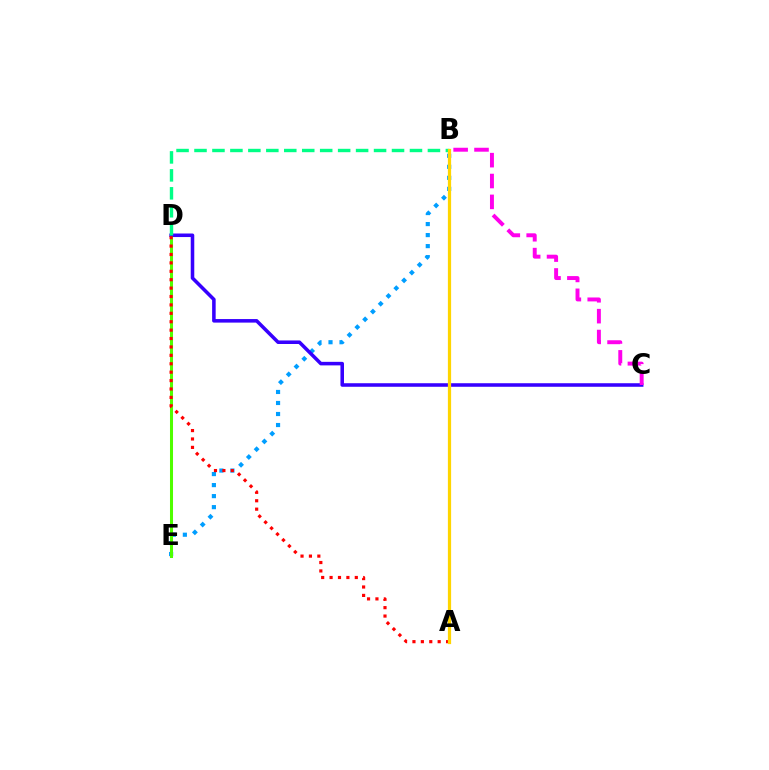{('B', 'E'): [{'color': '#009eff', 'line_style': 'dotted', 'thickness': 2.99}], ('D', 'E'): [{'color': '#4fff00', 'line_style': 'solid', 'thickness': 2.19}], ('C', 'D'): [{'color': '#3700ff', 'line_style': 'solid', 'thickness': 2.55}], ('B', 'D'): [{'color': '#00ff86', 'line_style': 'dashed', 'thickness': 2.44}], ('A', 'D'): [{'color': '#ff0000', 'line_style': 'dotted', 'thickness': 2.28}], ('A', 'B'): [{'color': '#ffd500', 'line_style': 'solid', 'thickness': 2.33}], ('B', 'C'): [{'color': '#ff00ed', 'line_style': 'dashed', 'thickness': 2.83}]}